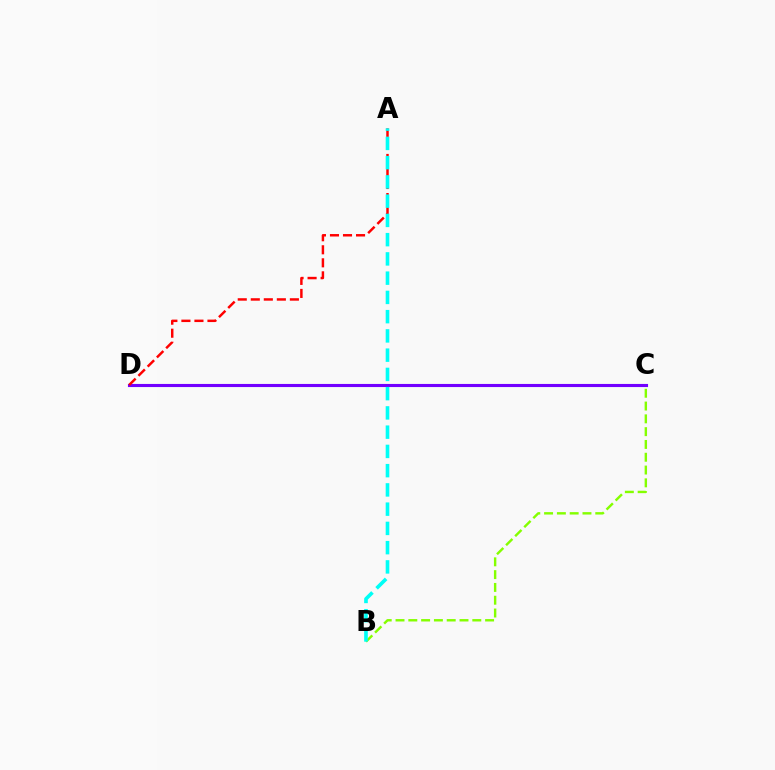{('C', 'D'): [{'color': '#7200ff', 'line_style': 'solid', 'thickness': 2.24}], ('A', 'D'): [{'color': '#ff0000', 'line_style': 'dashed', 'thickness': 1.77}], ('B', 'C'): [{'color': '#84ff00', 'line_style': 'dashed', 'thickness': 1.74}], ('A', 'B'): [{'color': '#00fff6', 'line_style': 'dashed', 'thickness': 2.62}]}